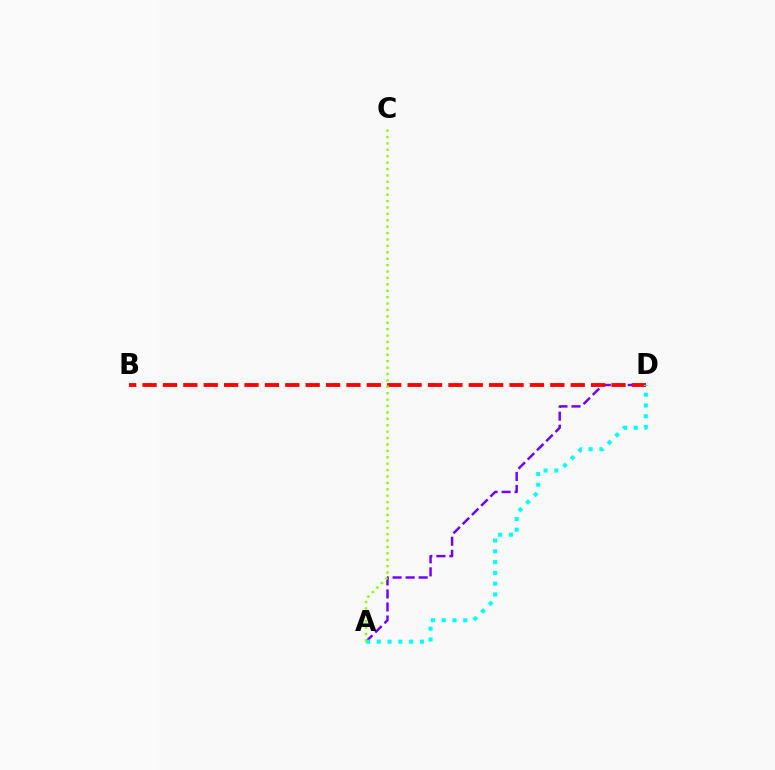{('A', 'D'): [{'color': '#7200ff', 'line_style': 'dashed', 'thickness': 1.77}, {'color': '#00fff6', 'line_style': 'dotted', 'thickness': 2.93}], ('B', 'D'): [{'color': '#ff0000', 'line_style': 'dashed', 'thickness': 2.77}], ('A', 'C'): [{'color': '#84ff00', 'line_style': 'dotted', 'thickness': 1.74}]}